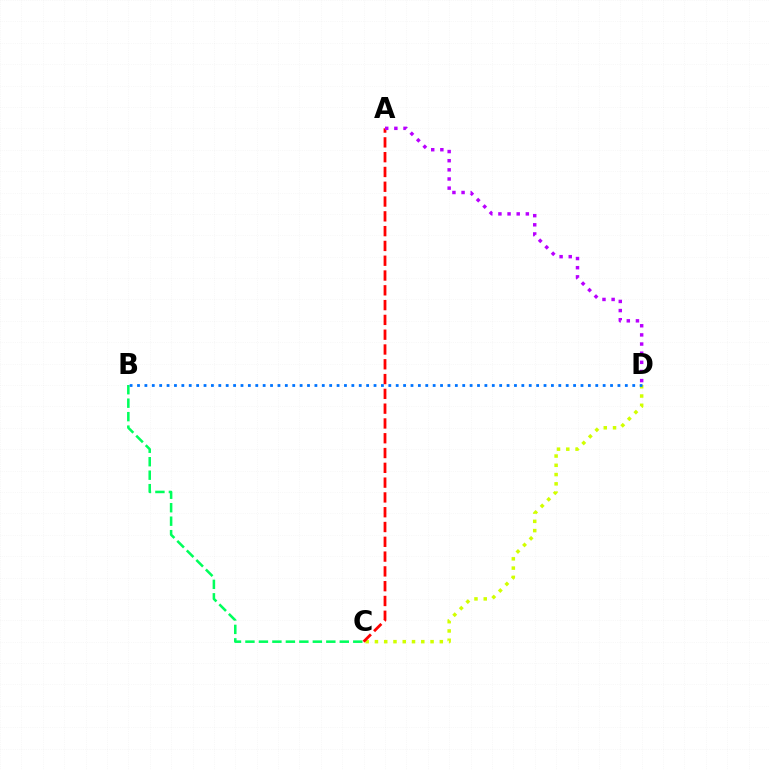{('C', 'D'): [{'color': '#d1ff00', 'line_style': 'dotted', 'thickness': 2.52}], ('B', 'C'): [{'color': '#00ff5c', 'line_style': 'dashed', 'thickness': 1.83}], ('A', 'C'): [{'color': '#ff0000', 'line_style': 'dashed', 'thickness': 2.01}], ('A', 'D'): [{'color': '#b900ff', 'line_style': 'dotted', 'thickness': 2.48}], ('B', 'D'): [{'color': '#0074ff', 'line_style': 'dotted', 'thickness': 2.01}]}